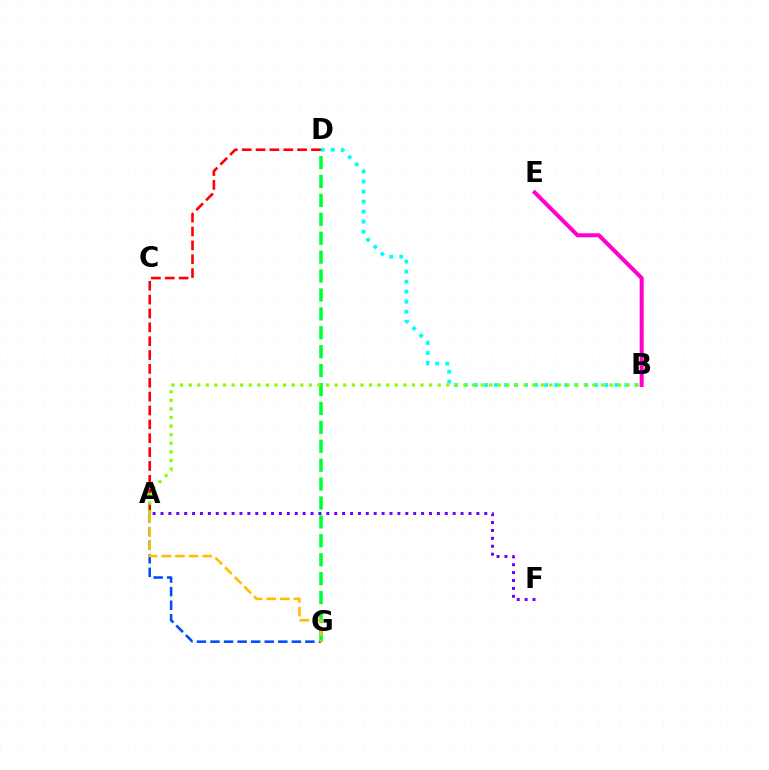{('B', 'D'): [{'color': '#00fff6', 'line_style': 'dotted', 'thickness': 2.72}], ('A', 'G'): [{'color': '#004bff', 'line_style': 'dashed', 'thickness': 1.84}, {'color': '#ffbd00', 'line_style': 'dashed', 'thickness': 1.85}], ('D', 'G'): [{'color': '#00ff39', 'line_style': 'dashed', 'thickness': 2.57}], ('A', 'F'): [{'color': '#7200ff', 'line_style': 'dotted', 'thickness': 2.15}], ('A', 'D'): [{'color': '#ff0000', 'line_style': 'dashed', 'thickness': 1.88}], ('A', 'B'): [{'color': '#84ff00', 'line_style': 'dotted', 'thickness': 2.33}], ('B', 'E'): [{'color': '#ff00cf', 'line_style': 'solid', 'thickness': 2.89}]}